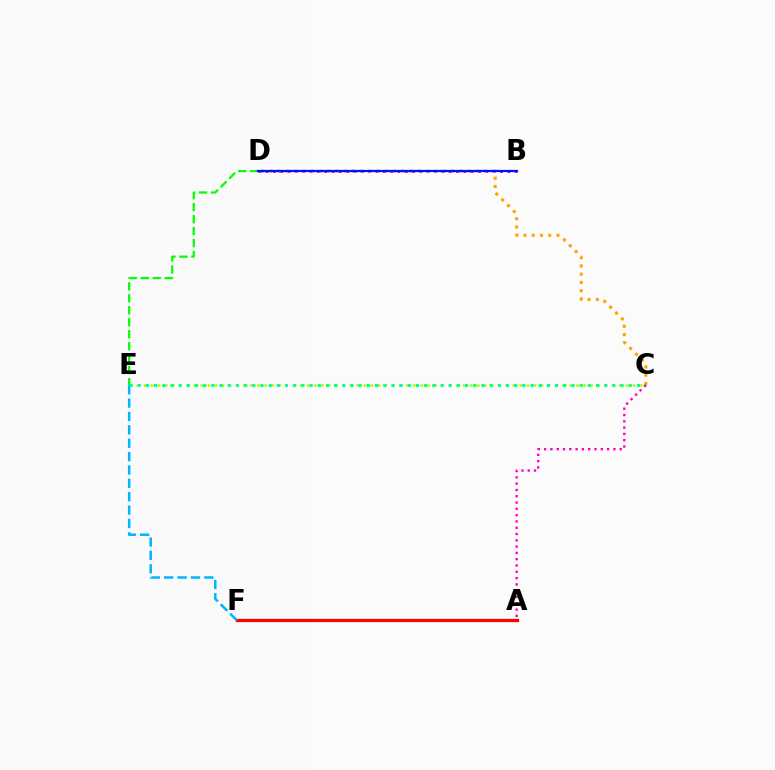{('C', 'E'): [{'color': '#b3ff00', 'line_style': 'dotted', 'thickness': 1.93}, {'color': '#00ff9d', 'line_style': 'dotted', 'thickness': 2.22}], ('B', 'D'): [{'color': '#9b00ff', 'line_style': 'dotted', 'thickness': 1.99}, {'color': '#0010ff', 'line_style': 'solid', 'thickness': 1.6}], ('C', 'D'): [{'color': '#ffa500', 'line_style': 'dotted', 'thickness': 2.24}], ('A', 'F'): [{'color': '#ff0000', 'line_style': 'solid', 'thickness': 2.35}], ('E', 'F'): [{'color': '#00b5ff', 'line_style': 'dashed', 'thickness': 1.82}], ('A', 'C'): [{'color': '#ff00bd', 'line_style': 'dotted', 'thickness': 1.71}], ('D', 'E'): [{'color': '#08ff00', 'line_style': 'dashed', 'thickness': 1.63}]}